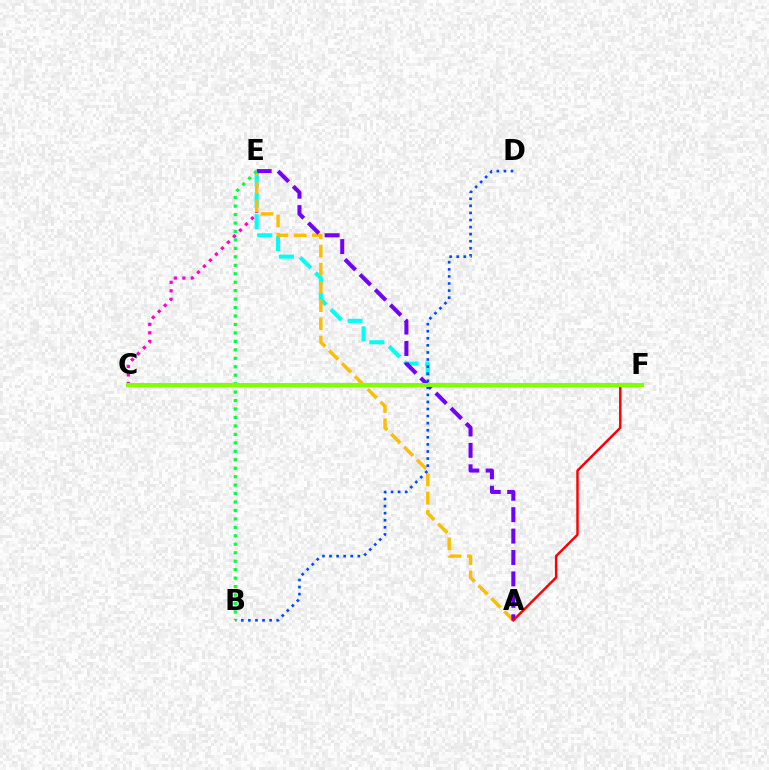{('C', 'E'): [{'color': '#ff00cf', 'line_style': 'dotted', 'thickness': 2.31}], ('E', 'F'): [{'color': '#00fff6', 'line_style': 'dashed', 'thickness': 2.93}], ('A', 'E'): [{'color': '#ffbd00', 'line_style': 'dashed', 'thickness': 2.47}, {'color': '#7200ff', 'line_style': 'dashed', 'thickness': 2.91}], ('B', 'D'): [{'color': '#004bff', 'line_style': 'dotted', 'thickness': 1.92}], ('A', 'F'): [{'color': '#ff0000', 'line_style': 'solid', 'thickness': 1.77}], ('B', 'E'): [{'color': '#00ff39', 'line_style': 'dotted', 'thickness': 2.3}], ('C', 'F'): [{'color': '#84ff00', 'line_style': 'solid', 'thickness': 2.92}]}